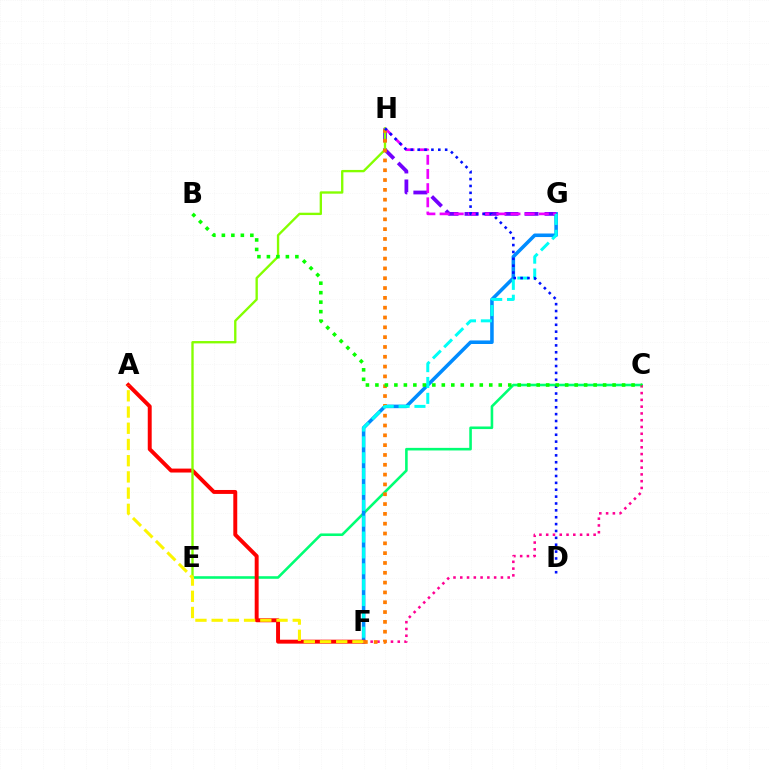{('C', 'E'): [{'color': '#00ff74', 'line_style': 'solid', 'thickness': 1.86}], ('F', 'G'): [{'color': '#008cff', 'line_style': 'solid', 'thickness': 2.56}, {'color': '#00fff6', 'line_style': 'dashed', 'thickness': 2.15}], ('A', 'F'): [{'color': '#ff0000', 'line_style': 'solid', 'thickness': 2.83}, {'color': '#fcf500', 'line_style': 'dashed', 'thickness': 2.2}], ('G', 'H'): [{'color': '#7200ff', 'line_style': 'dashed', 'thickness': 2.72}, {'color': '#ee00ff', 'line_style': 'dashed', 'thickness': 1.93}], ('C', 'F'): [{'color': '#ff0094', 'line_style': 'dotted', 'thickness': 1.84}], ('E', 'H'): [{'color': '#84ff00', 'line_style': 'solid', 'thickness': 1.69}], ('F', 'H'): [{'color': '#ff7c00', 'line_style': 'dotted', 'thickness': 2.67}], ('D', 'H'): [{'color': '#0010ff', 'line_style': 'dotted', 'thickness': 1.87}], ('B', 'C'): [{'color': '#08ff00', 'line_style': 'dotted', 'thickness': 2.58}]}